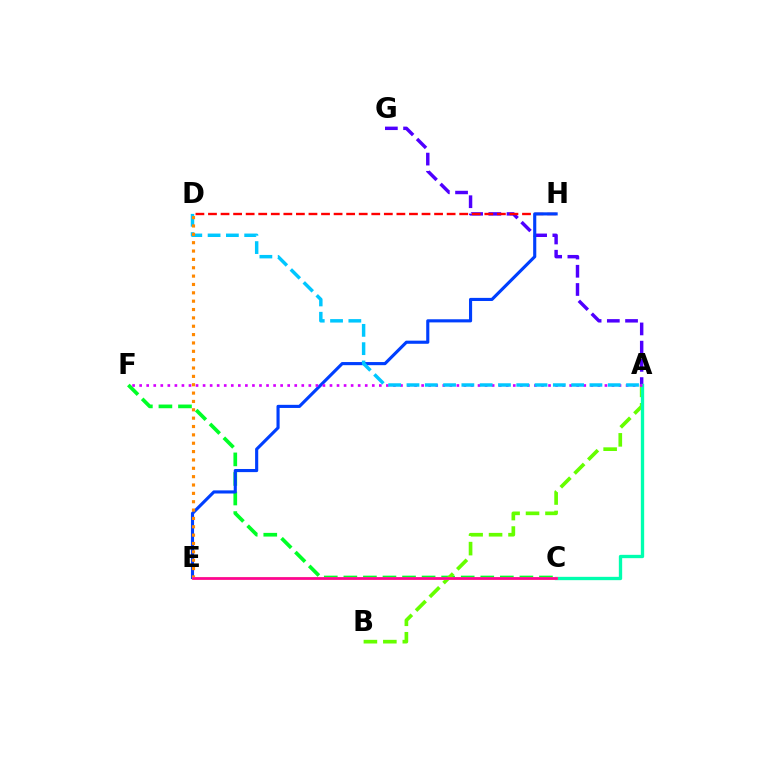{('C', 'F'): [{'color': '#00ff27', 'line_style': 'dashed', 'thickness': 2.66}], ('A', 'B'): [{'color': '#66ff00', 'line_style': 'dashed', 'thickness': 2.64}], ('A', 'G'): [{'color': '#4f00ff', 'line_style': 'dashed', 'thickness': 2.47}], ('A', 'C'): [{'color': '#00ffaf', 'line_style': 'solid', 'thickness': 2.4}], ('D', 'H'): [{'color': '#ff0000', 'line_style': 'dashed', 'thickness': 1.71}], ('E', 'H'): [{'color': '#003fff', 'line_style': 'solid', 'thickness': 2.25}], ('A', 'F'): [{'color': '#d600ff', 'line_style': 'dotted', 'thickness': 1.92}], ('A', 'D'): [{'color': '#00c7ff', 'line_style': 'dashed', 'thickness': 2.49}], ('D', 'E'): [{'color': '#ff8800', 'line_style': 'dotted', 'thickness': 2.27}], ('C', 'E'): [{'color': '#eeff00', 'line_style': 'solid', 'thickness': 1.88}, {'color': '#ff00a0', 'line_style': 'solid', 'thickness': 1.94}]}